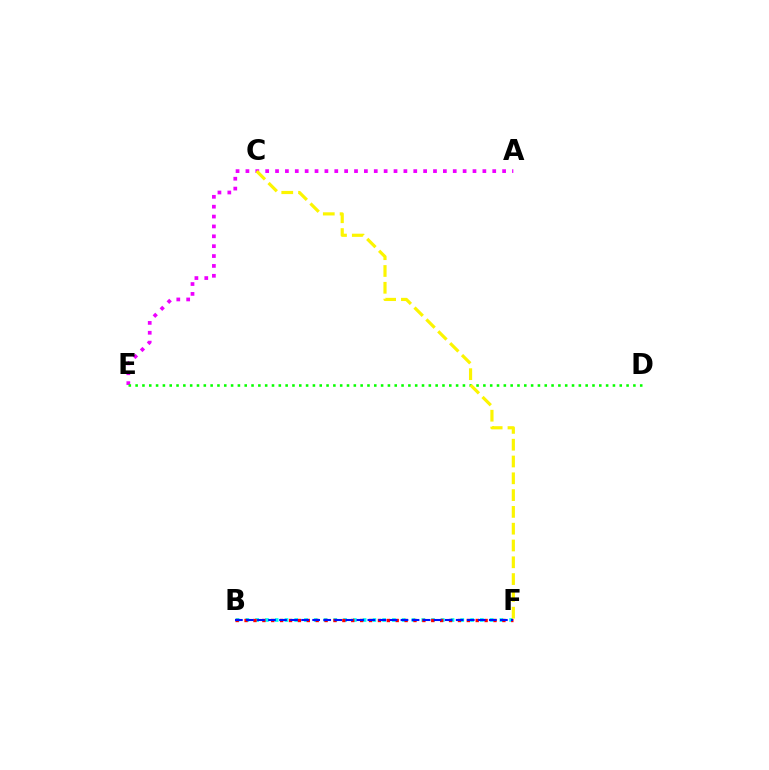{('B', 'F'): [{'color': '#00fff6', 'line_style': 'dotted', 'thickness': 2.65}, {'color': '#ff0000', 'line_style': 'dotted', 'thickness': 2.42}, {'color': '#0010ff', 'line_style': 'dashed', 'thickness': 1.5}], ('A', 'E'): [{'color': '#ee00ff', 'line_style': 'dotted', 'thickness': 2.68}], ('D', 'E'): [{'color': '#08ff00', 'line_style': 'dotted', 'thickness': 1.85}], ('C', 'F'): [{'color': '#fcf500', 'line_style': 'dashed', 'thickness': 2.28}]}